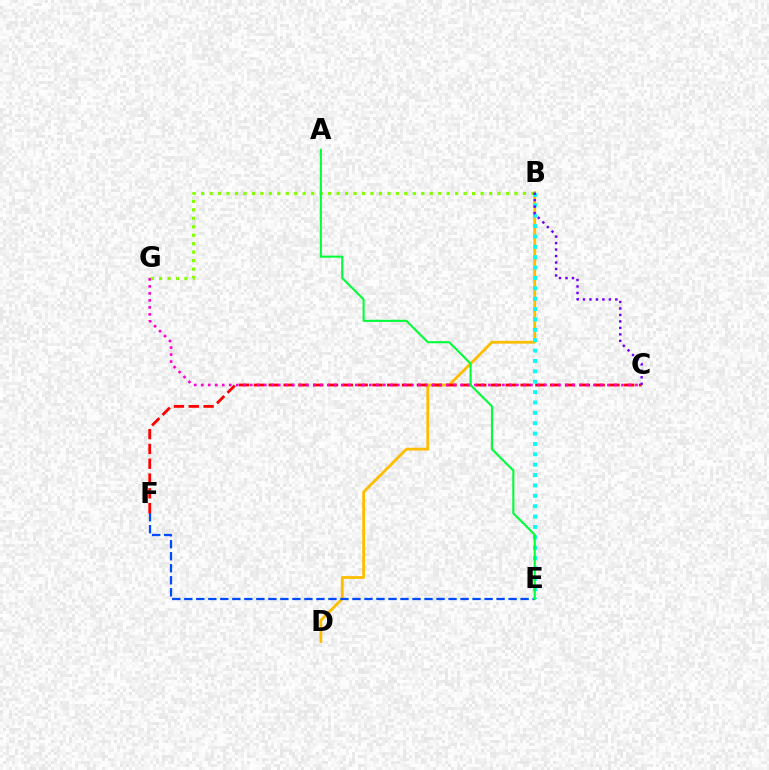{('B', 'D'): [{'color': '#ffbd00', 'line_style': 'solid', 'thickness': 2.02}], ('E', 'F'): [{'color': '#004bff', 'line_style': 'dashed', 'thickness': 1.63}], ('B', 'G'): [{'color': '#84ff00', 'line_style': 'dotted', 'thickness': 2.3}], ('C', 'F'): [{'color': '#ff0000', 'line_style': 'dashed', 'thickness': 2.01}], ('C', 'G'): [{'color': '#ff00cf', 'line_style': 'dotted', 'thickness': 1.9}], ('B', 'E'): [{'color': '#00fff6', 'line_style': 'dotted', 'thickness': 2.82}], ('B', 'C'): [{'color': '#7200ff', 'line_style': 'dotted', 'thickness': 1.76}], ('A', 'E'): [{'color': '#00ff39', 'line_style': 'solid', 'thickness': 1.51}]}